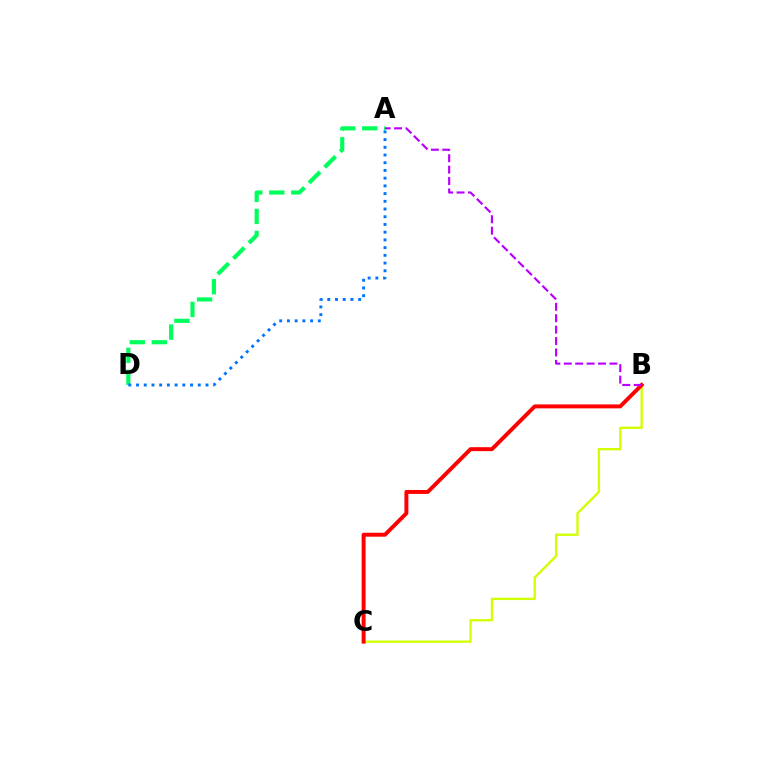{('A', 'D'): [{'color': '#00ff5c', 'line_style': 'dashed', 'thickness': 2.99}, {'color': '#0074ff', 'line_style': 'dotted', 'thickness': 2.1}], ('B', 'C'): [{'color': '#d1ff00', 'line_style': 'solid', 'thickness': 1.68}, {'color': '#ff0000', 'line_style': 'solid', 'thickness': 2.83}], ('A', 'B'): [{'color': '#b900ff', 'line_style': 'dashed', 'thickness': 1.55}]}